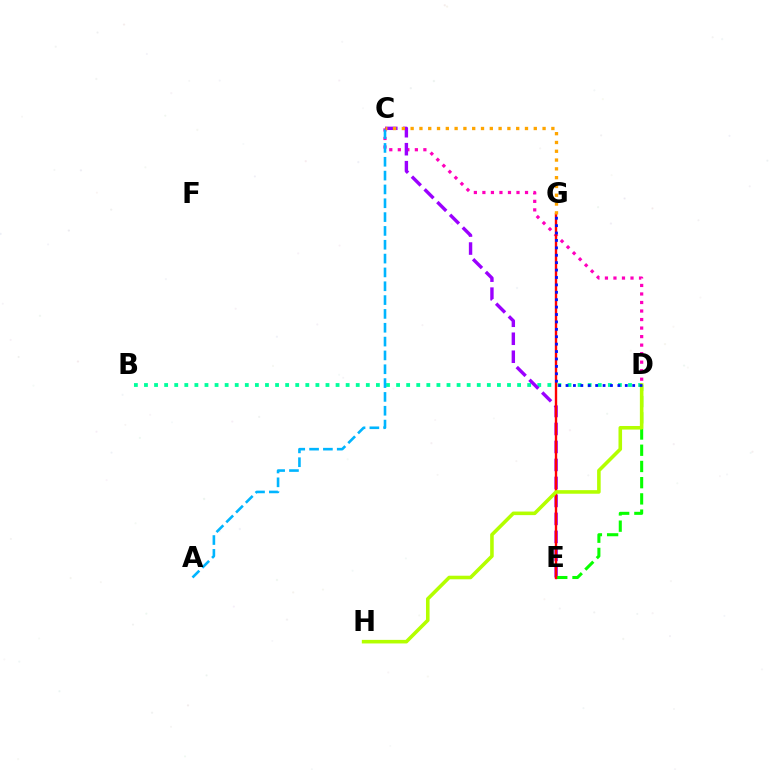{('B', 'D'): [{'color': '#00ff9d', 'line_style': 'dotted', 'thickness': 2.74}], ('C', 'D'): [{'color': '#ff00bd', 'line_style': 'dotted', 'thickness': 2.32}], ('A', 'C'): [{'color': '#00b5ff', 'line_style': 'dashed', 'thickness': 1.88}], ('C', 'E'): [{'color': '#9b00ff', 'line_style': 'dashed', 'thickness': 2.44}], ('D', 'E'): [{'color': '#08ff00', 'line_style': 'dashed', 'thickness': 2.2}], ('E', 'G'): [{'color': '#ff0000', 'line_style': 'solid', 'thickness': 1.71}], ('C', 'G'): [{'color': '#ffa500', 'line_style': 'dotted', 'thickness': 2.39}], ('D', 'H'): [{'color': '#b3ff00', 'line_style': 'solid', 'thickness': 2.57}], ('D', 'G'): [{'color': '#0010ff', 'line_style': 'dotted', 'thickness': 2.01}]}